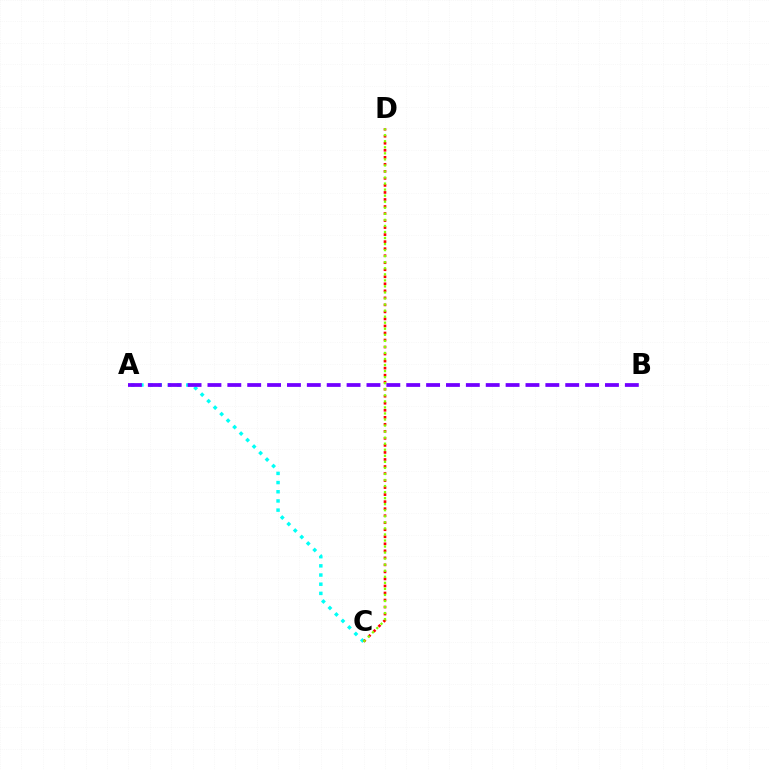{('A', 'C'): [{'color': '#00fff6', 'line_style': 'dotted', 'thickness': 2.49}], ('C', 'D'): [{'color': '#ff0000', 'line_style': 'dotted', 'thickness': 1.91}, {'color': '#84ff00', 'line_style': 'dotted', 'thickness': 1.64}], ('A', 'B'): [{'color': '#7200ff', 'line_style': 'dashed', 'thickness': 2.7}]}